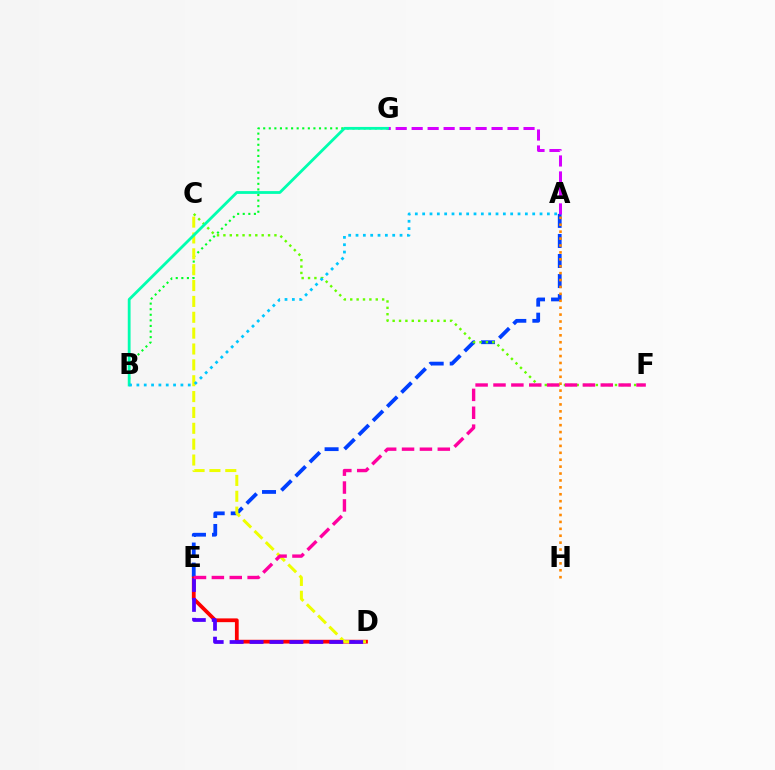{('D', 'E'): [{'color': '#ff0000', 'line_style': 'solid', 'thickness': 2.71}, {'color': '#4f00ff', 'line_style': 'dashed', 'thickness': 2.71}], ('A', 'E'): [{'color': '#003fff', 'line_style': 'dashed', 'thickness': 2.72}], ('B', 'G'): [{'color': '#00ff27', 'line_style': 'dotted', 'thickness': 1.52}, {'color': '#00ffaf', 'line_style': 'solid', 'thickness': 2.02}], ('C', 'D'): [{'color': '#eeff00', 'line_style': 'dashed', 'thickness': 2.15}], ('A', 'G'): [{'color': '#d600ff', 'line_style': 'dashed', 'thickness': 2.17}], ('C', 'F'): [{'color': '#66ff00', 'line_style': 'dotted', 'thickness': 1.73}], ('E', 'F'): [{'color': '#ff00a0', 'line_style': 'dashed', 'thickness': 2.43}], ('A', 'H'): [{'color': '#ff8800', 'line_style': 'dotted', 'thickness': 1.88}], ('A', 'B'): [{'color': '#00c7ff', 'line_style': 'dotted', 'thickness': 1.99}]}